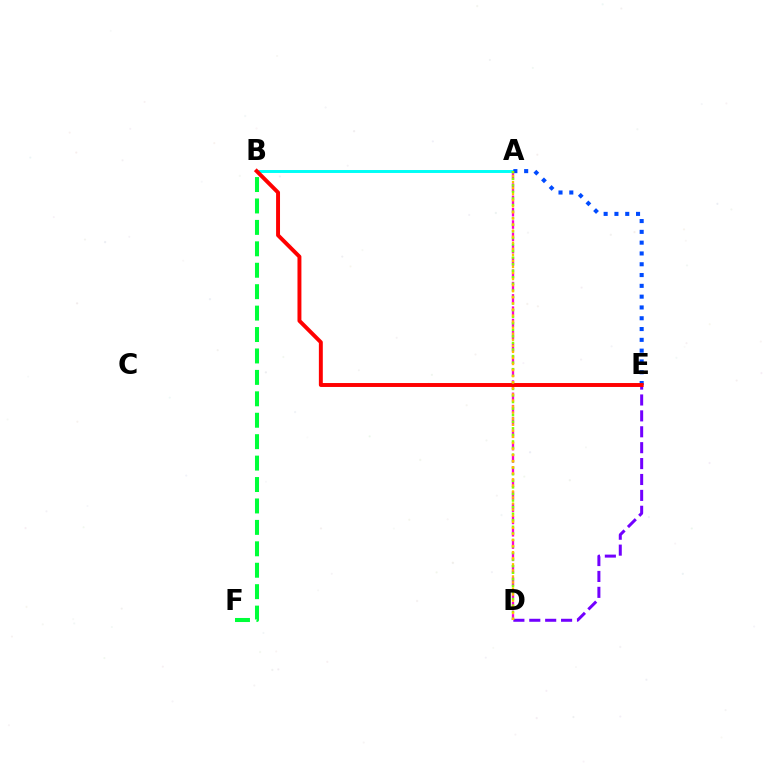{('A', 'B'): [{'color': '#00fff6', 'line_style': 'solid', 'thickness': 2.13}], ('D', 'E'): [{'color': '#7200ff', 'line_style': 'dashed', 'thickness': 2.16}], ('B', 'F'): [{'color': '#00ff39', 'line_style': 'dashed', 'thickness': 2.91}], ('A', 'E'): [{'color': '#004bff', 'line_style': 'dotted', 'thickness': 2.93}], ('A', 'D'): [{'color': '#ff00cf', 'line_style': 'dashed', 'thickness': 1.67}, {'color': '#84ff00', 'line_style': 'dotted', 'thickness': 1.78}, {'color': '#ffbd00', 'line_style': 'dotted', 'thickness': 1.65}], ('B', 'E'): [{'color': '#ff0000', 'line_style': 'solid', 'thickness': 2.83}]}